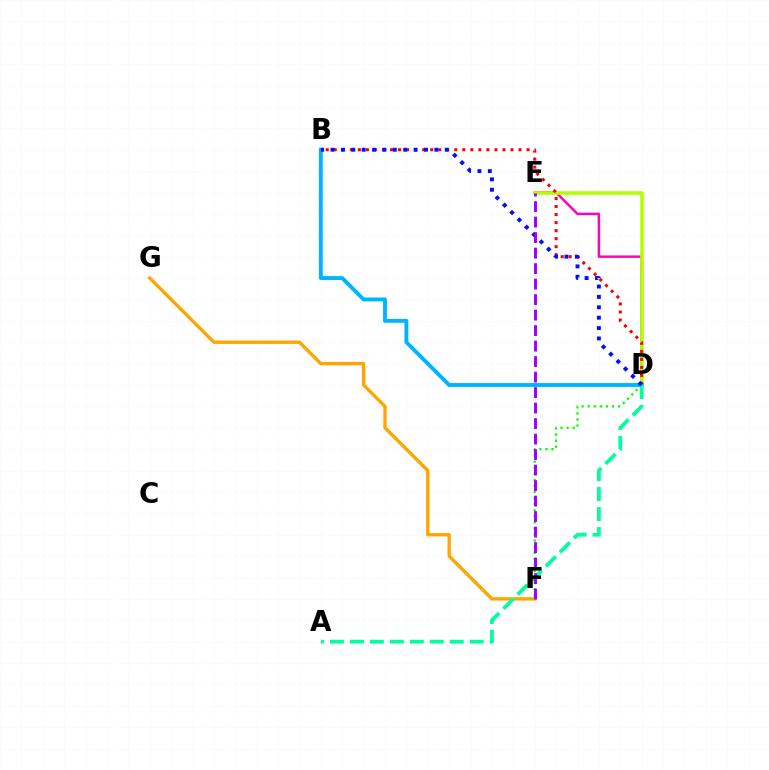{('D', 'E'): [{'color': '#ff00bd', 'line_style': 'solid', 'thickness': 1.78}, {'color': '#b3ff00', 'line_style': 'solid', 'thickness': 2.56}], ('B', 'D'): [{'color': '#ff0000', 'line_style': 'dotted', 'thickness': 2.18}, {'color': '#00b5ff', 'line_style': 'solid', 'thickness': 2.8}, {'color': '#0010ff', 'line_style': 'dotted', 'thickness': 2.82}], ('D', 'F'): [{'color': '#08ff00', 'line_style': 'dotted', 'thickness': 1.65}], ('F', 'G'): [{'color': '#ffa500', 'line_style': 'solid', 'thickness': 2.41}], ('A', 'D'): [{'color': '#00ff9d', 'line_style': 'dashed', 'thickness': 2.71}], ('E', 'F'): [{'color': '#9b00ff', 'line_style': 'dashed', 'thickness': 2.11}]}